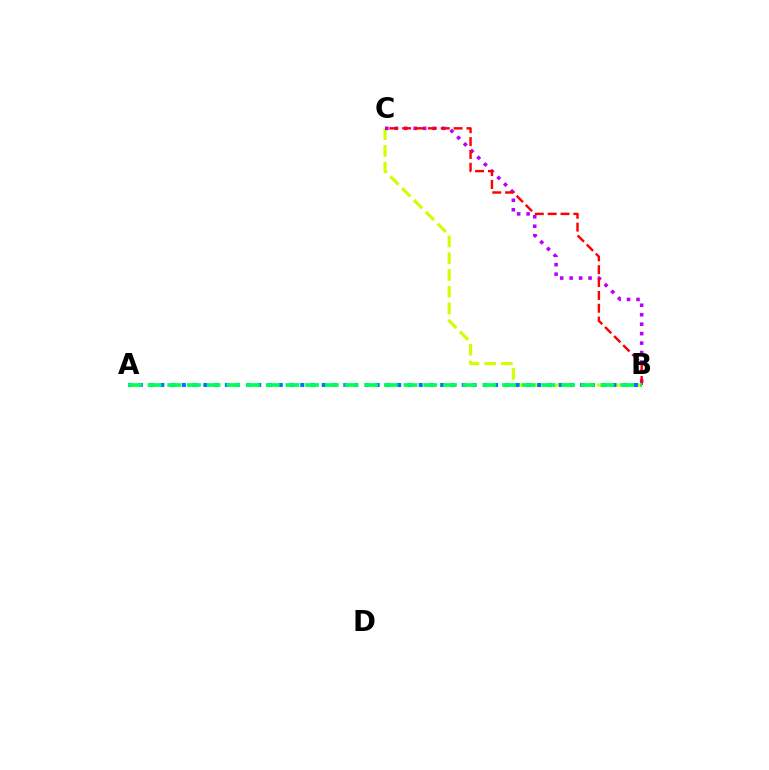{('B', 'C'): [{'color': '#d1ff00', 'line_style': 'dashed', 'thickness': 2.27}, {'color': '#b900ff', 'line_style': 'dotted', 'thickness': 2.57}, {'color': '#ff0000', 'line_style': 'dashed', 'thickness': 1.75}], ('A', 'B'): [{'color': '#0074ff', 'line_style': 'dotted', 'thickness': 2.92}, {'color': '#00ff5c', 'line_style': 'dashed', 'thickness': 2.68}]}